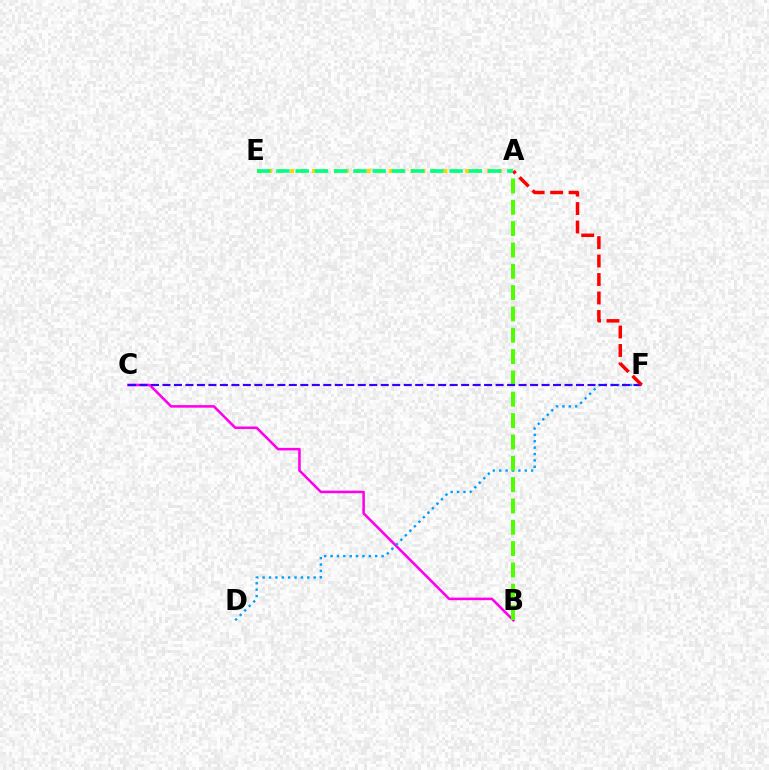{('B', 'C'): [{'color': '#ff00ed', 'line_style': 'solid', 'thickness': 1.84}], ('D', 'F'): [{'color': '#009eff', 'line_style': 'dotted', 'thickness': 1.73}], ('A', 'B'): [{'color': '#4fff00', 'line_style': 'dashed', 'thickness': 2.9}], ('C', 'F'): [{'color': '#3700ff', 'line_style': 'dashed', 'thickness': 1.56}], ('A', 'E'): [{'color': '#ffd500', 'line_style': 'dotted', 'thickness': 2.97}, {'color': '#00ff86', 'line_style': 'dashed', 'thickness': 2.61}], ('A', 'F'): [{'color': '#ff0000', 'line_style': 'dashed', 'thickness': 2.51}]}